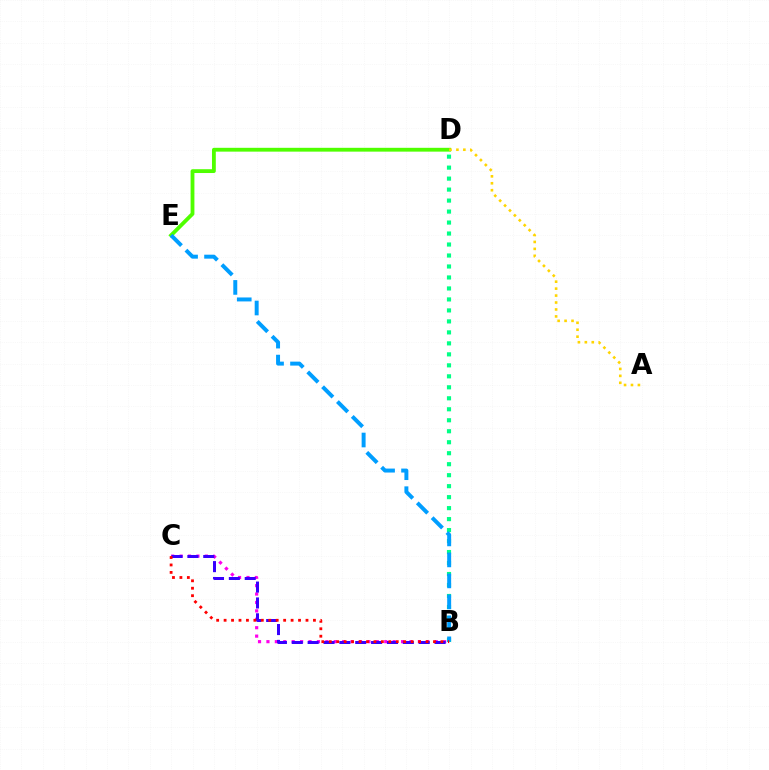{('D', 'E'): [{'color': '#4fff00', 'line_style': 'solid', 'thickness': 2.75}], ('A', 'D'): [{'color': '#ffd500', 'line_style': 'dotted', 'thickness': 1.89}], ('B', 'D'): [{'color': '#00ff86', 'line_style': 'dotted', 'thickness': 2.98}], ('B', 'C'): [{'color': '#ff00ed', 'line_style': 'dotted', 'thickness': 2.29}, {'color': '#3700ff', 'line_style': 'dashed', 'thickness': 2.16}, {'color': '#ff0000', 'line_style': 'dotted', 'thickness': 2.02}], ('B', 'E'): [{'color': '#009eff', 'line_style': 'dashed', 'thickness': 2.85}]}